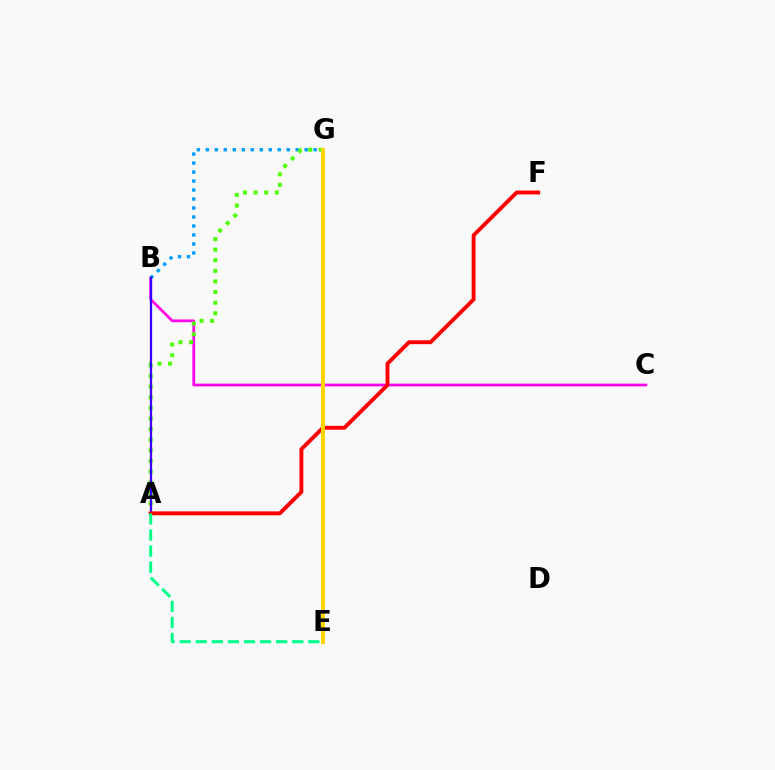{('B', 'C'): [{'color': '#ff00ed', 'line_style': 'solid', 'thickness': 1.98}], ('B', 'G'): [{'color': '#009eff', 'line_style': 'dotted', 'thickness': 2.44}], ('A', 'G'): [{'color': '#4fff00', 'line_style': 'dotted', 'thickness': 2.88}], ('A', 'B'): [{'color': '#3700ff', 'line_style': 'solid', 'thickness': 1.63}], ('A', 'F'): [{'color': '#ff0000', 'line_style': 'solid', 'thickness': 2.8}], ('E', 'G'): [{'color': '#ffd500', 'line_style': 'solid', 'thickness': 2.86}], ('A', 'E'): [{'color': '#00ff86', 'line_style': 'dashed', 'thickness': 2.18}]}